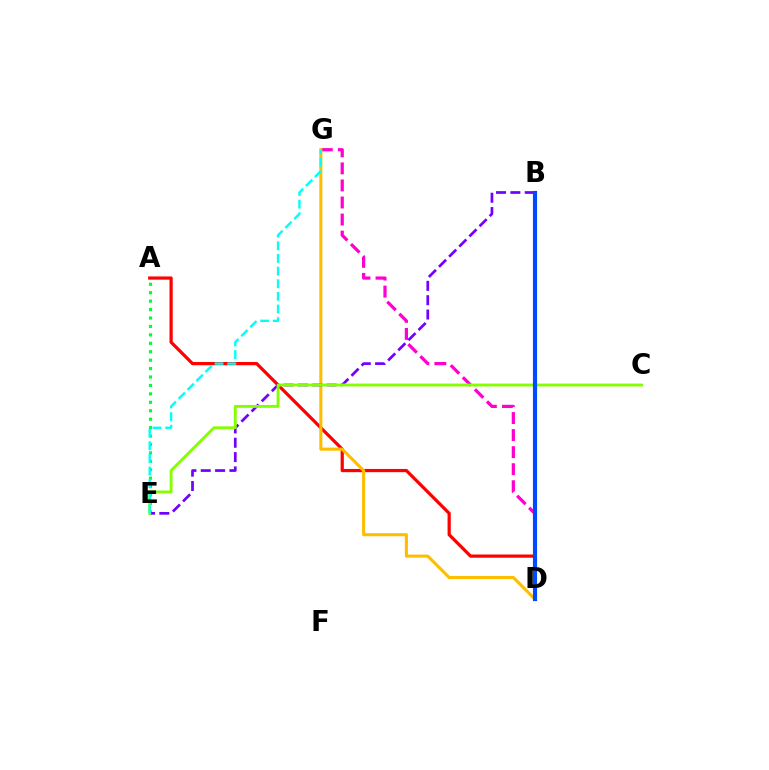{('A', 'D'): [{'color': '#ff0000', 'line_style': 'solid', 'thickness': 2.32}], ('A', 'E'): [{'color': '#00ff39', 'line_style': 'dotted', 'thickness': 2.29}], ('D', 'G'): [{'color': '#ff00cf', 'line_style': 'dashed', 'thickness': 2.32}, {'color': '#ffbd00', 'line_style': 'solid', 'thickness': 2.22}], ('B', 'E'): [{'color': '#7200ff', 'line_style': 'dashed', 'thickness': 1.95}], ('C', 'E'): [{'color': '#84ff00', 'line_style': 'solid', 'thickness': 2.07}], ('B', 'D'): [{'color': '#004bff', 'line_style': 'solid', 'thickness': 2.99}], ('E', 'G'): [{'color': '#00fff6', 'line_style': 'dashed', 'thickness': 1.72}]}